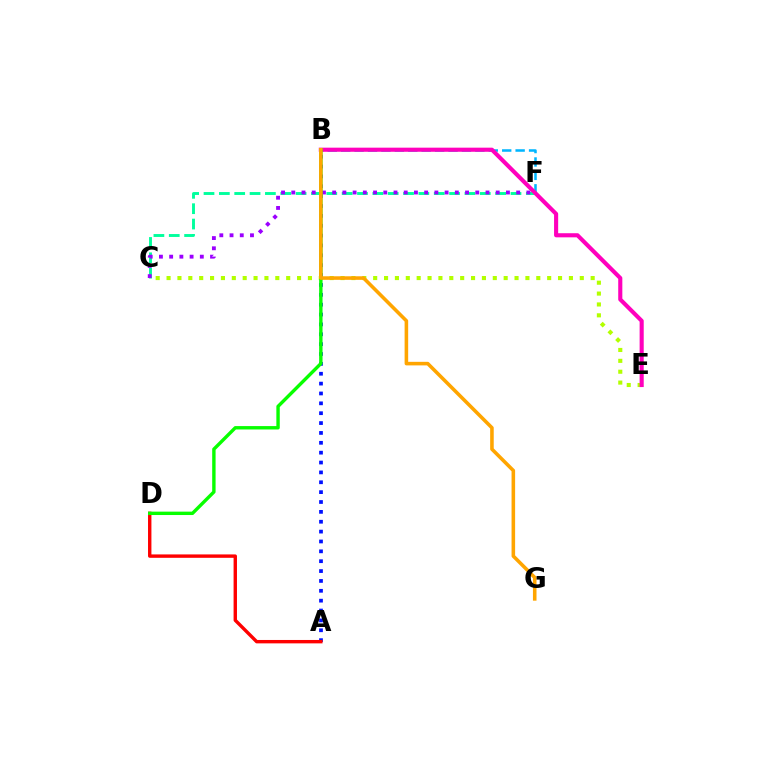{('B', 'F'): [{'color': '#00b5ff', 'line_style': 'dashed', 'thickness': 1.82}], ('C', 'F'): [{'color': '#00ff9d', 'line_style': 'dashed', 'thickness': 2.09}, {'color': '#9b00ff', 'line_style': 'dotted', 'thickness': 2.78}], ('C', 'E'): [{'color': '#b3ff00', 'line_style': 'dotted', 'thickness': 2.95}], ('B', 'E'): [{'color': '#ff00bd', 'line_style': 'solid', 'thickness': 2.96}], ('A', 'B'): [{'color': '#0010ff', 'line_style': 'dotted', 'thickness': 2.68}], ('A', 'D'): [{'color': '#ff0000', 'line_style': 'solid', 'thickness': 2.44}], ('B', 'D'): [{'color': '#08ff00', 'line_style': 'solid', 'thickness': 2.44}], ('B', 'G'): [{'color': '#ffa500', 'line_style': 'solid', 'thickness': 2.57}]}